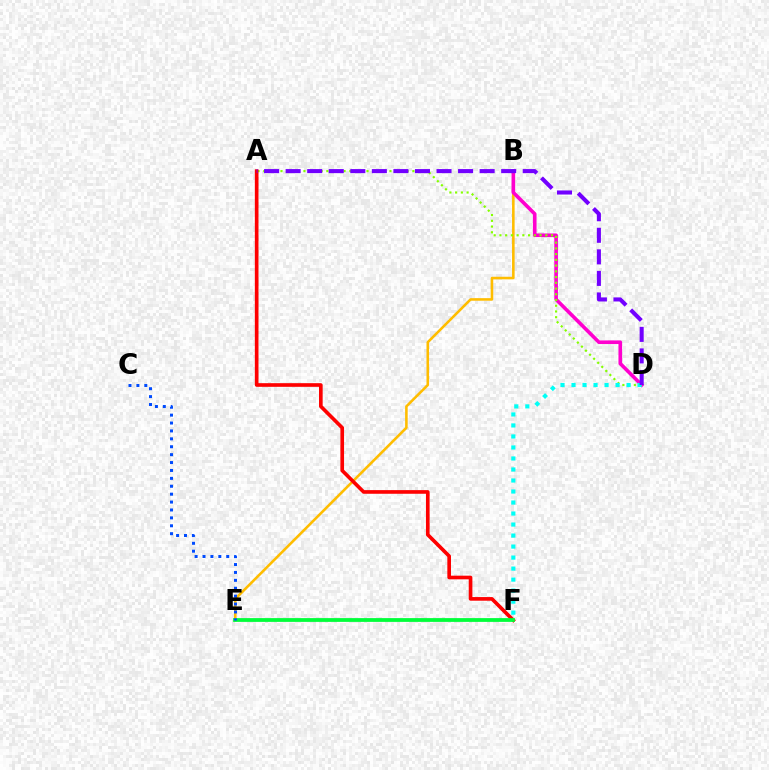{('B', 'E'): [{'color': '#ffbd00', 'line_style': 'solid', 'thickness': 1.86}], ('B', 'D'): [{'color': '#ff00cf', 'line_style': 'solid', 'thickness': 2.61}], ('A', 'D'): [{'color': '#84ff00', 'line_style': 'dotted', 'thickness': 1.56}, {'color': '#7200ff', 'line_style': 'dashed', 'thickness': 2.93}], ('A', 'F'): [{'color': '#ff0000', 'line_style': 'solid', 'thickness': 2.63}], ('D', 'F'): [{'color': '#00fff6', 'line_style': 'dotted', 'thickness': 2.99}], ('E', 'F'): [{'color': '#00ff39', 'line_style': 'solid', 'thickness': 2.72}], ('C', 'E'): [{'color': '#004bff', 'line_style': 'dotted', 'thickness': 2.15}]}